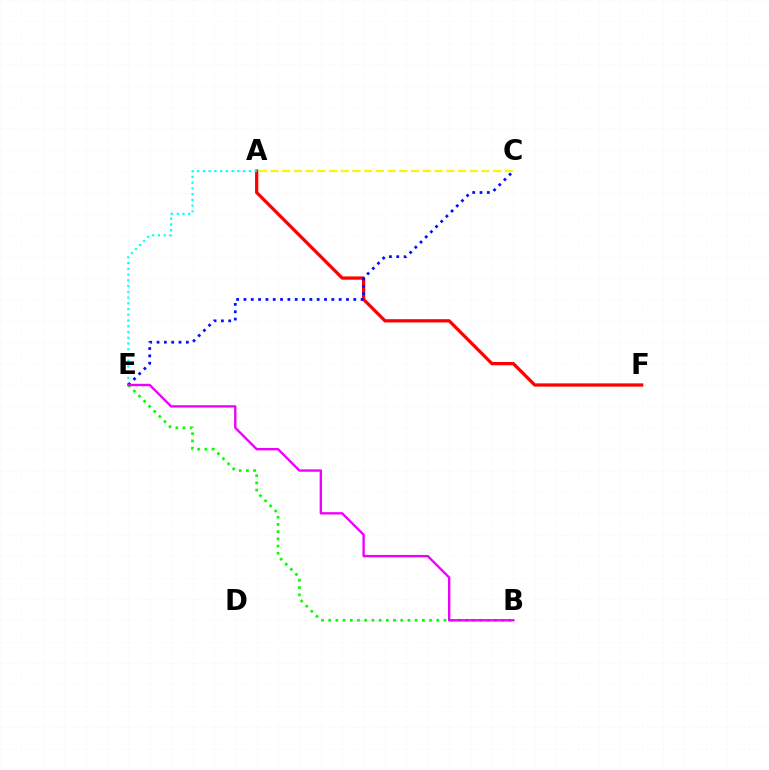{('A', 'F'): [{'color': '#ff0000', 'line_style': 'solid', 'thickness': 2.34}], ('B', 'E'): [{'color': '#08ff00', 'line_style': 'dotted', 'thickness': 1.96}, {'color': '#ee00ff', 'line_style': 'solid', 'thickness': 1.7}], ('A', 'E'): [{'color': '#00fff6', 'line_style': 'dotted', 'thickness': 1.56}], ('C', 'E'): [{'color': '#0010ff', 'line_style': 'dotted', 'thickness': 1.99}], ('A', 'C'): [{'color': '#fcf500', 'line_style': 'dashed', 'thickness': 1.59}]}